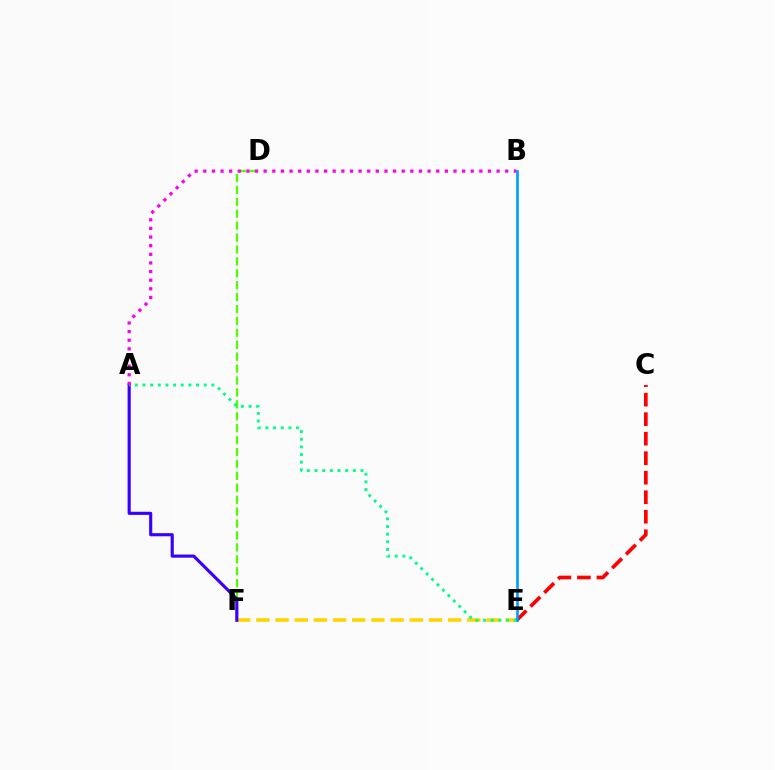{('D', 'F'): [{'color': '#4fff00', 'line_style': 'dashed', 'thickness': 1.62}], ('C', 'E'): [{'color': '#ff0000', 'line_style': 'dashed', 'thickness': 2.65}], ('E', 'F'): [{'color': '#ffd500', 'line_style': 'dashed', 'thickness': 2.61}], ('A', 'F'): [{'color': '#3700ff', 'line_style': 'solid', 'thickness': 2.25}], ('A', 'E'): [{'color': '#00ff86', 'line_style': 'dotted', 'thickness': 2.08}], ('A', 'B'): [{'color': '#ff00ed', 'line_style': 'dotted', 'thickness': 2.34}], ('B', 'E'): [{'color': '#009eff', 'line_style': 'solid', 'thickness': 1.91}]}